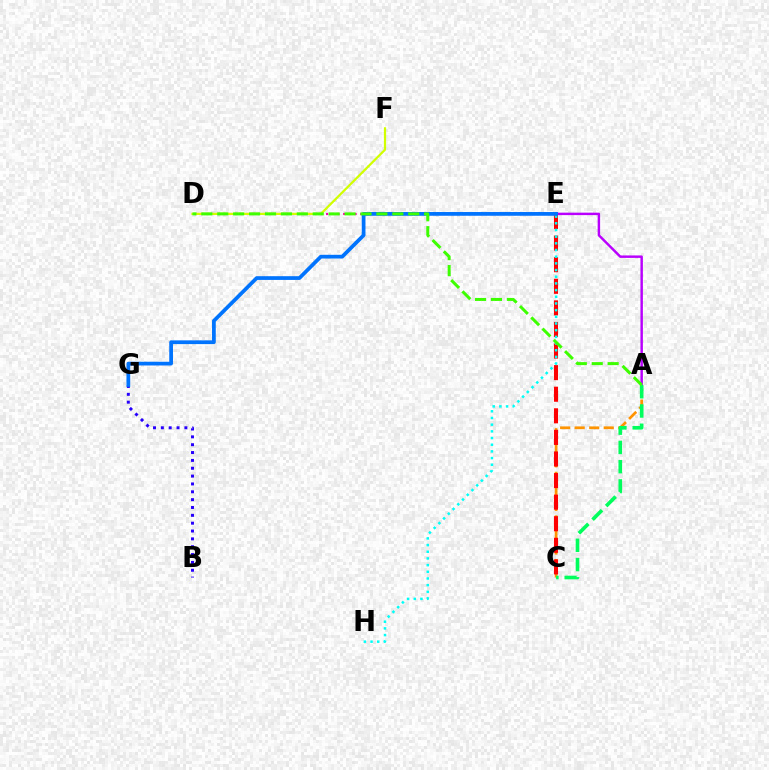{('A', 'C'): [{'color': '#ff9400', 'line_style': 'dashed', 'thickness': 1.97}, {'color': '#00ff5c', 'line_style': 'dashed', 'thickness': 2.62}], ('A', 'E'): [{'color': '#b900ff', 'line_style': 'solid', 'thickness': 1.76}], ('D', 'E'): [{'color': '#ff00ac', 'line_style': 'dotted', 'thickness': 1.55}], ('C', 'E'): [{'color': '#ff0000', 'line_style': 'dashed', 'thickness': 2.93}], ('D', 'F'): [{'color': '#d1ff00', 'line_style': 'solid', 'thickness': 1.59}], ('B', 'G'): [{'color': '#2500ff', 'line_style': 'dotted', 'thickness': 2.13}], ('E', 'H'): [{'color': '#00fff6', 'line_style': 'dotted', 'thickness': 1.82}], ('E', 'G'): [{'color': '#0074ff', 'line_style': 'solid', 'thickness': 2.69}], ('A', 'D'): [{'color': '#3dff00', 'line_style': 'dashed', 'thickness': 2.16}]}